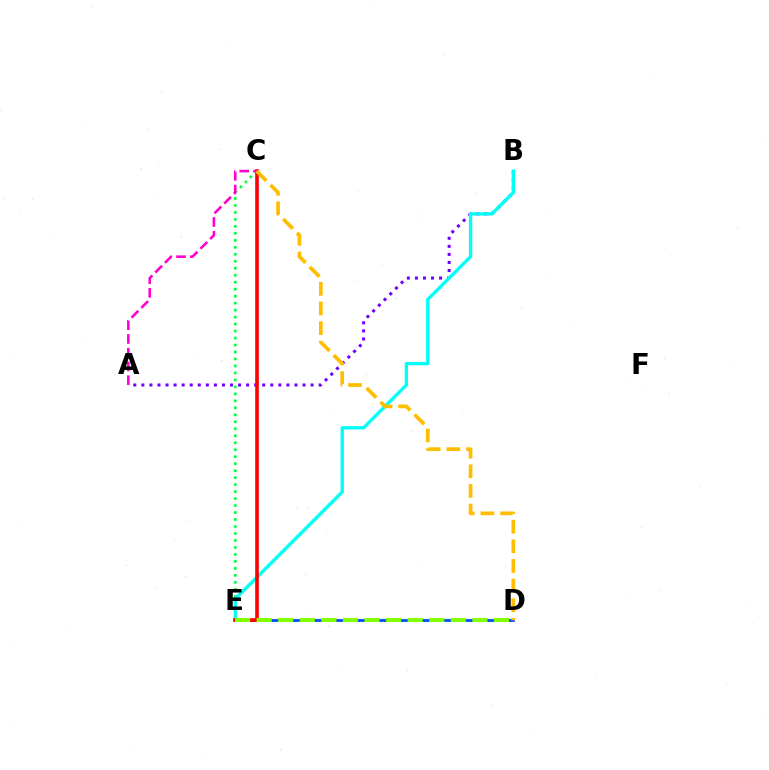{('C', 'E'): [{'color': '#00ff39', 'line_style': 'dotted', 'thickness': 1.9}, {'color': '#ff0000', 'line_style': 'solid', 'thickness': 2.6}], ('A', 'B'): [{'color': '#7200ff', 'line_style': 'dotted', 'thickness': 2.19}], ('D', 'E'): [{'color': '#004bff', 'line_style': 'solid', 'thickness': 1.99}, {'color': '#84ff00', 'line_style': 'dashed', 'thickness': 2.93}], ('B', 'E'): [{'color': '#00fff6', 'line_style': 'solid', 'thickness': 2.4}], ('A', 'C'): [{'color': '#ff00cf', 'line_style': 'dashed', 'thickness': 1.87}], ('C', 'D'): [{'color': '#ffbd00', 'line_style': 'dashed', 'thickness': 2.67}]}